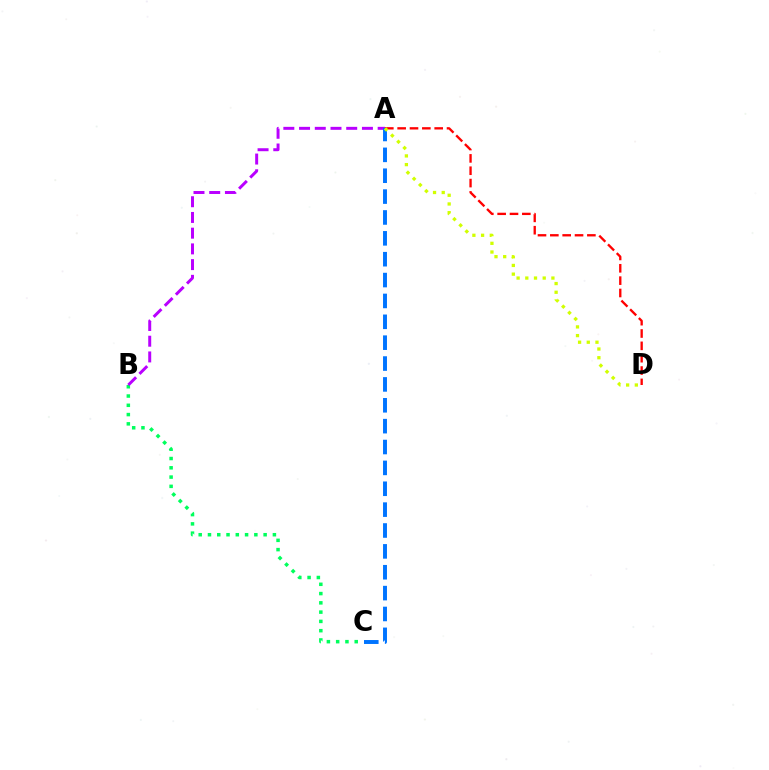{('B', 'C'): [{'color': '#00ff5c', 'line_style': 'dotted', 'thickness': 2.52}], ('A', 'B'): [{'color': '#b900ff', 'line_style': 'dashed', 'thickness': 2.14}], ('A', 'C'): [{'color': '#0074ff', 'line_style': 'dashed', 'thickness': 2.84}], ('A', 'D'): [{'color': '#ff0000', 'line_style': 'dashed', 'thickness': 1.68}, {'color': '#d1ff00', 'line_style': 'dotted', 'thickness': 2.36}]}